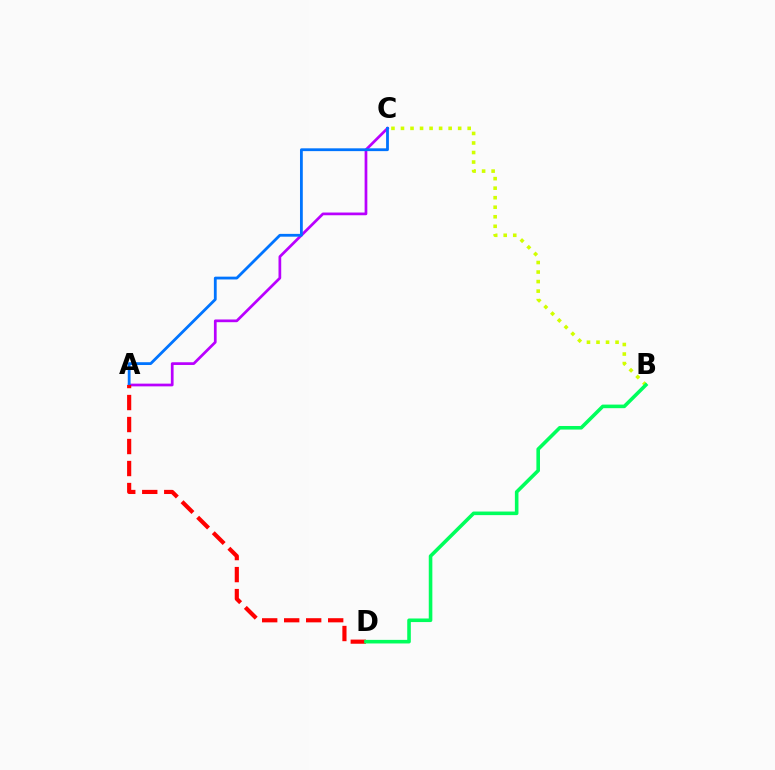{('A', 'C'): [{'color': '#b900ff', 'line_style': 'solid', 'thickness': 1.96}, {'color': '#0074ff', 'line_style': 'solid', 'thickness': 2.02}], ('A', 'D'): [{'color': '#ff0000', 'line_style': 'dashed', 'thickness': 2.99}], ('B', 'C'): [{'color': '#d1ff00', 'line_style': 'dotted', 'thickness': 2.59}], ('B', 'D'): [{'color': '#00ff5c', 'line_style': 'solid', 'thickness': 2.58}]}